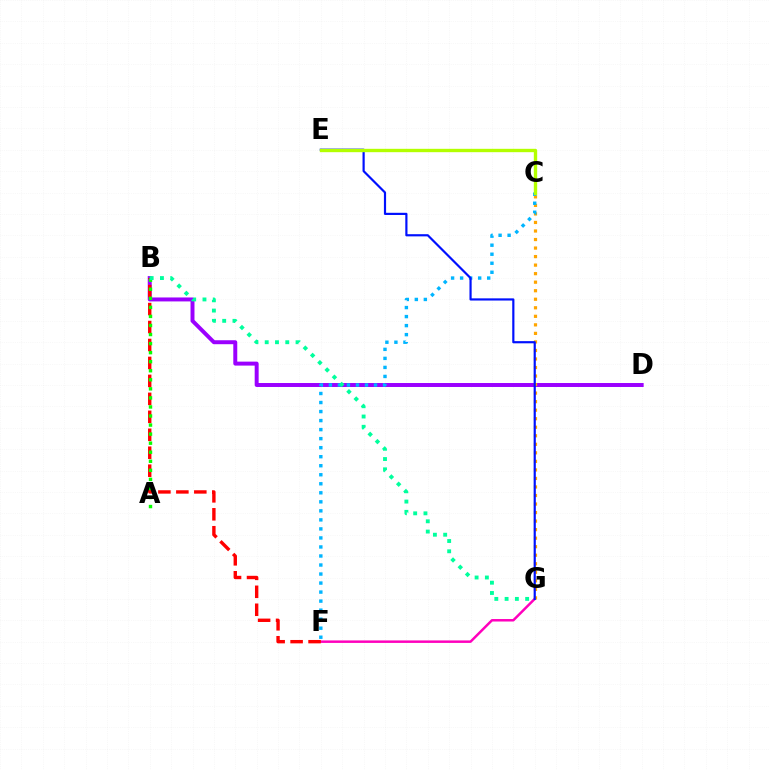{('B', 'D'): [{'color': '#9b00ff', 'line_style': 'solid', 'thickness': 2.85}], ('F', 'G'): [{'color': '#ff00bd', 'line_style': 'solid', 'thickness': 1.79}], ('C', 'G'): [{'color': '#ffa500', 'line_style': 'dotted', 'thickness': 2.32}], ('B', 'F'): [{'color': '#ff0000', 'line_style': 'dashed', 'thickness': 2.44}], ('C', 'F'): [{'color': '#00b5ff', 'line_style': 'dotted', 'thickness': 2.45}], ('A', 'B'): [{'color': '#08ff00', 'line_style': 'dotted', 'thickness': 2.46}], ('E', 'G'): [{'color': '#0010ff', 'line_style': 'solid', 'thickness': 1.57}], ('C', 'E'): [{'color': '#b3ff00', 'line_style': 'solid', 'thickness': 2.42}], ('B', 'G'): [{'color': '#00ff9d', 'line_style': 'dotted', 'thickness': 2.79}]}